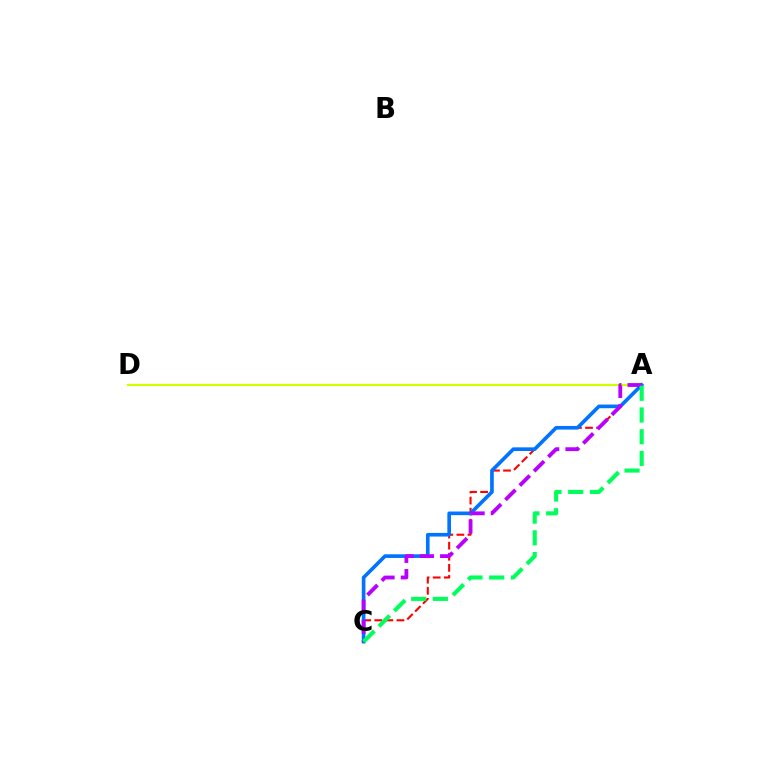{('A', 'C'): [{'color': '#ff0000', 'line_style': 'dashed', 'thickness': 1.51}, {'color': '#0074ff', 'line_style': 'solid', 'thickness': 2.63}, {'color': '#b900ff', 'line_style': 'dashed', 'thickness': 2.75}, {'color': '#00ff5c', 'line_style': 'dashed', 'thickness': 2.95}], ('A', 'D'): [{'color': '#d1ff00', 'line_style': 'solid', 'thickness': 1.6}]}